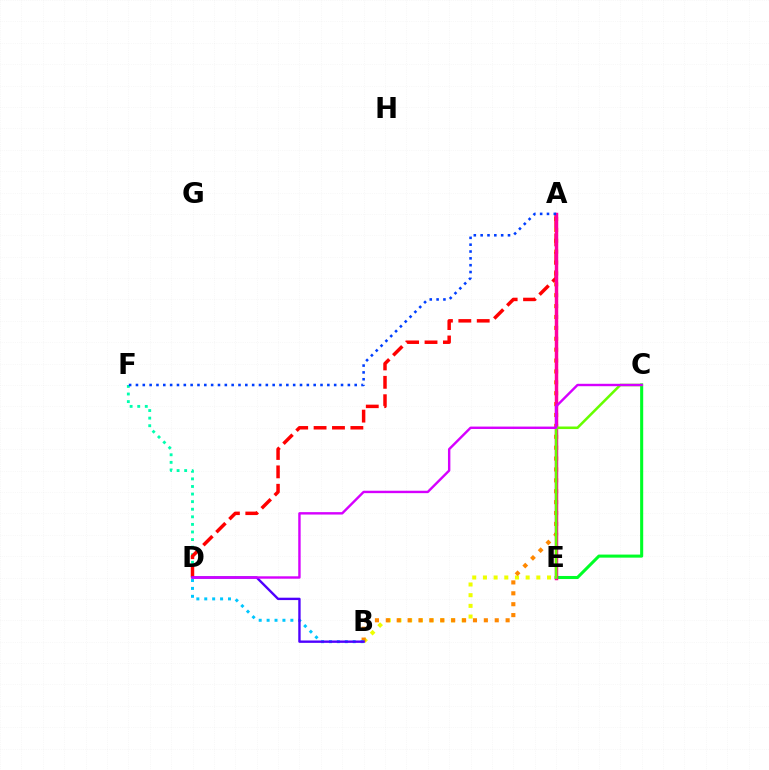{('B', 'E'): [{'color': '#eeff00', 'line_style': 'dotted', 'thickness': 2.9}], ('A', 'B'): [{'color': '#ff8800', 'line_style': 'dotted', 'thickness': 2.96}], ('D', 'F'): [{'color': '#00ffaf', 'line_style': 'dotted', 'thickness': 2.06}], ('C', 'E'): [{'color': '#00ff27', 'line_style': 'solid', 'thickness': 2.21}, {'color': '#66ff00', 'line_style': 'solid', 'thickness': 1.83}], ('A', 'D'): [{'color': '#ff0000', 'line_style': 'dashed', 'thickness': 2.5}], ('A', 'E'): [{'color': '#ff00a0', 'line_style': 'solid', 'thickness': 2.49}], ('B', 'D'): [{'color': '#00c7ff', 'line_style': 'dotted', 'thickness': 2.15}, {'color': '#4f00ff', 'line_style': 'solid', 'thickness': 1.71}], ('A', 'F'): [{'color': '#003fff', 'line_style': 'dotted', 'thickness': 1.86}], ('C', 'D'): [{'color': '#d600ff', 'line_style': 'solid', 'thickness': 1.74}]}